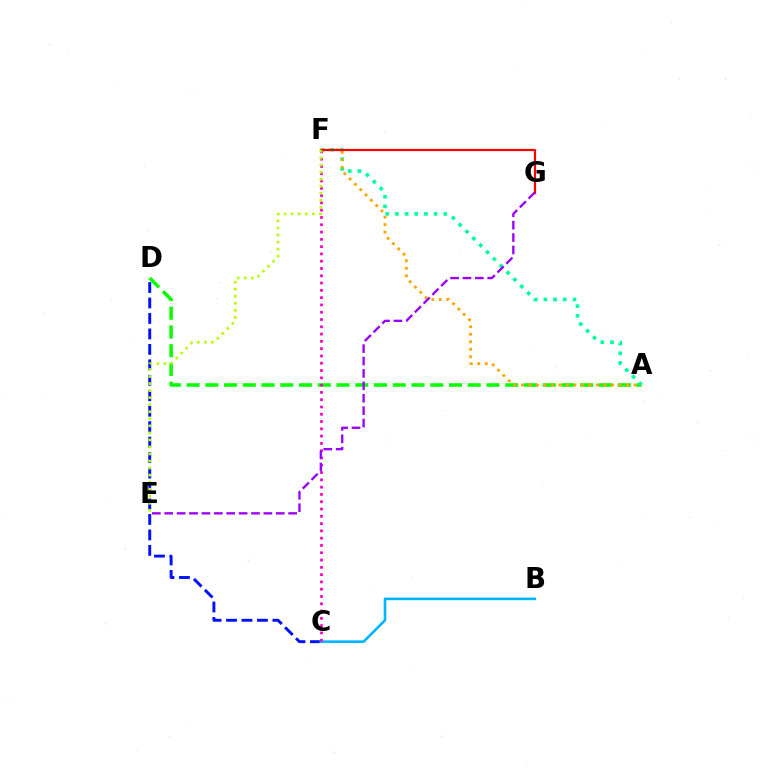{('C', 'D'): [{'color': '#0010ff', 'line_style': 'dashed', 'thickness': 2.1}], ('A', 'D'): [{'color': '#08ff00', 'line_style': 'dashed', 'thickness': 2.55}], ('A', 'F'): [{'color': '#00ff9d', 'line_style': 'dotted', 'thickness': 2.63}, {'color': '#ffa500', 'line_style': 'dotted', 'thickness': 2.04}], ('F', 'G'): [{'color': '#ff0000', 'line_style': 'solid', 'thickness': 1.58}], ('B', 'C'): [{'color': '#00b5ff', 'line_style': 'solid', 'thickness': 1.9}], ('C', 'F'): [{'color': '#ff00bd', 'line_style': 'dotted', 'thickness': 1.98}], ('E', 'F'): [{'color': '#b3ff00', 'line_style': 'dotted', 'thickness': 1.91}], ('E', 'G'): [{'color': '#9b00ff', 'line_style': 'dashed', 'thickness': 1.68}]}